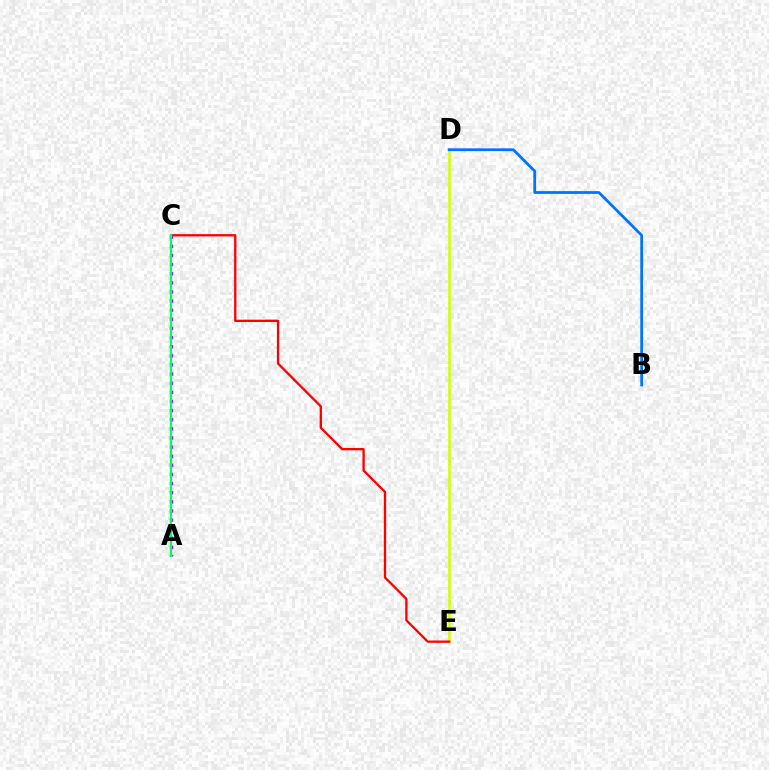{('D', 'E'): [{'color': '#d1ff00', 'line_style': 'solid', 'thickness': 1.82}], ('B', 'D'): [{'color': '#0074ff', 'line_style': 'solid', 'thickness': 2.0}], ('C', 'E'): [{'color': '#ff0000', 'line_style': 'solid', 'thickness': 1.66}], ('A', 'C'): [{'color': '#b900ff', 'line_style': 'dotted', 'thickness': 2.48}, {'color': '#00ff5c', 'line_style': 'solid', 'thickness': 1.66}]}